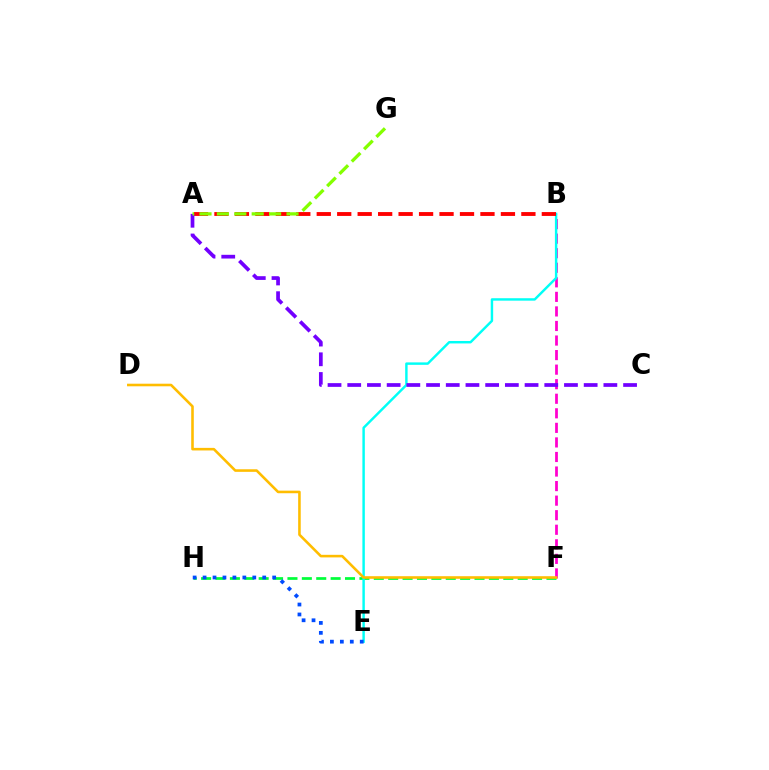{('F', 'H'): [{'color': '#00ff39', 'line_style': 'dashed', 'thickness': 1.95}], ('B', 'F'): [{'color': '#ff00cf', 'line_style': 'dashed', 'thickness': 1.98}], ('B', 'E'): [{'color': '#00fff6', 'line_style': 'solid', 'thickness': 1.76}], ('A', 'B'): [{'color': '#ff0000', 'line_style': 'dashed', 'thickness': 2.78}], ('E', 'H'): [{'color': '#004bff', 'line_style': 'dotted', 'thickness': 2.7}], ('A', 'C'): [{'color': '#7200ff', 'line_style': 'dashed', 'thickness': 2.68}], ('A', 'G'): [{'color': '#84ff00', 'line_style': 'dashed', 'thickness': 2.36}], ('D', 'F'): [{'color': '#ffbd00', 'line_style': 'solid', 'thickness': 1.86}]}